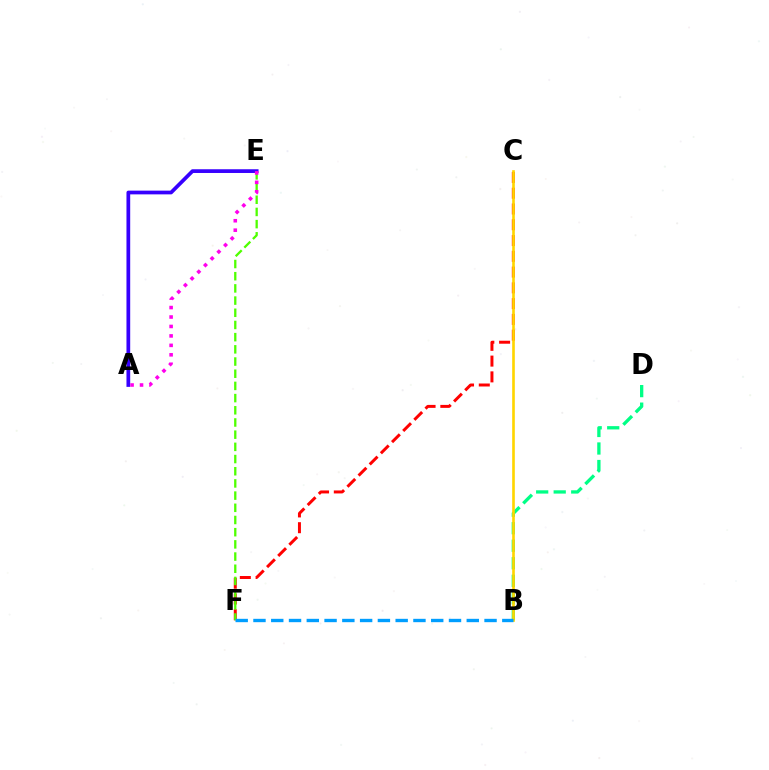{('C', 'F'): [{'color': '#ff0000', 'line_style': 'dashed', 'thickness': 2.14}], ('B', 'D'): [{'color': '#00ff86', 'line_style': 'dashed', 'thickness': 2.38}], ('E', 'F'): [{'color': '#4fff00', 'line_style': 'dashed', 'thickness': 1.66}], ('B', 'C'): [{'color': '#ffd500', 'line_style': 'solid', 'thickness': 1.9}], ('A', 'E'): [{'color': '#3700ff', 'line_style': 'solid', 'thickness': 2.69}, {'color': '#ff00ed', 'line_style': 'dotted', 'thickness': 2.57}], ('B', 'F'): [{'color': '#009eff', 'line_style': 'dashed', 'thickness': 2.41}]}